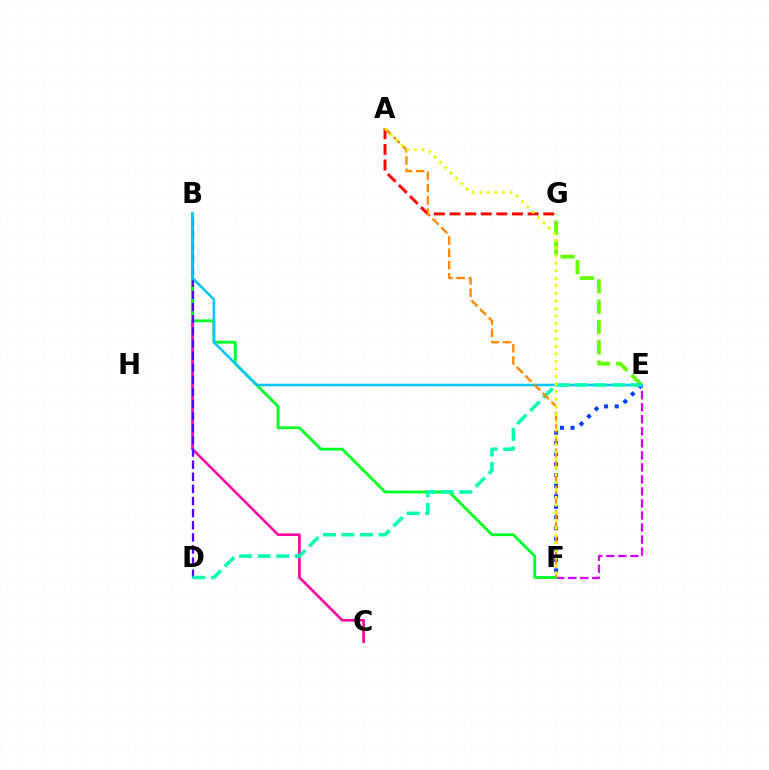{('E', 'F'): [{'color': '#d600ff', 'line_style': 'dashed', 'thickness': 1.63}, {'color': '#003fff', 'line_style': 'dotted', 'thickness': 2.88}], ('A', 'G'): [{'color': '#ff0000', 'line_style': 'dashed', 'thickness': 2.12}], ('B', 'C'): [{'color': '#ff00a0', 'line_style': 'solid', 'thickness': 1.89}], ('B', 'F'): [{'color': '#00ff27', 'line_style': 'solid', 'thickness': 2.04}], ('B', 'D'): [{'color': '#4f00ff', 'line_style': 'dashed', 'thickness': 1.65}], ('E', 'G'): [{'color': '#66ff00', 'line_style': 'dashed', 'thickness': 2.76}], ('B', 'E'): [{'color': '#00c7ff', 'line_style': 'solid', 'thickness': 1.84}], ('D', 'E'): [{'color': '#00ffaf', 'line_style': 'dashed', 'thickness': 2.52}], ('A', 'F'): [{'color': '#ff8800', 'line_style': 'dashed', 'thickness': 1.66}, {'color': '#eeff00', 'line_style': 'dotted', 'thickness': 2.05}]}